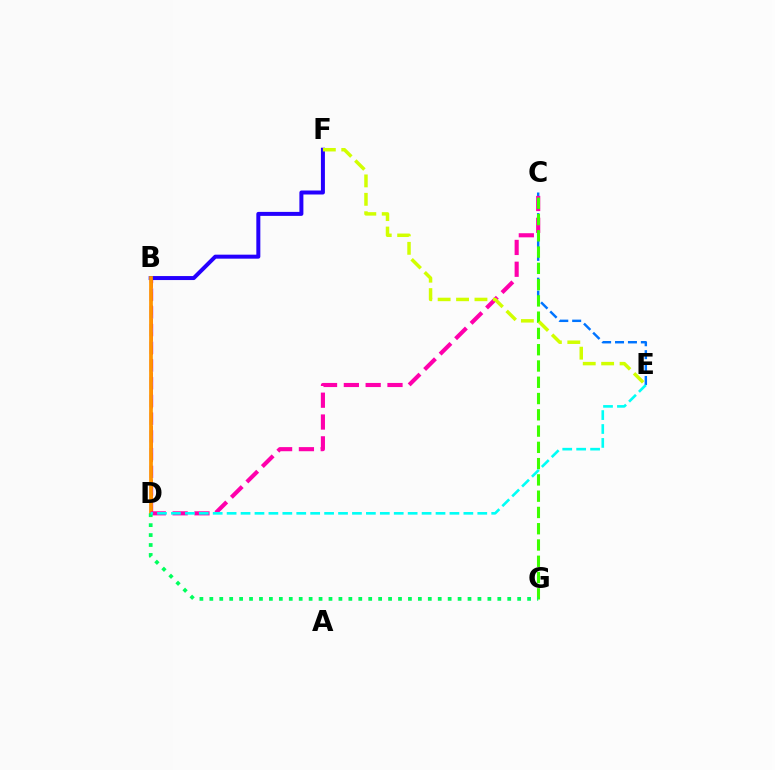{('C', 'E'): [{'color': '#0074ff', 'line_style': 'dashed', 'thickness': 1.75}], ('B', 'D'): [{'color': '#b900ff', 'line_style': 'dashed', 'thickness': 2.41}, {'color': '#ff0000', 'line_style': 'dashed', 'thickness': 1.82}, {'color': '#ff9400', 'line_style': 'solid', 'thickness': 2.68}], ('B', 'F'): [{'color': '#2500ff', 'line_style': 'solid', 'thickness': 2.88}], ('C', 'D'): [{'color': '#ff00ac', 'line_style': 'dashed', 'thickness': 2.96}], ('C', 'G'): [{'color': '#3dff00', 'line_style': 'dashed', 'thickness': 2.21}], ('D', 'G'): [{'color': '#00ff5c', 'line_style': 'dotted', 'thickness': 2.7}], ('D', 'E'): [{'color': '#00fff6', 'line_style': 'dashed', 'thickness': 1.89}], ('E', 'F'): [{'color': '#d1ff00', 'line_style': 'dashed', 'thickness': 2.5}]}